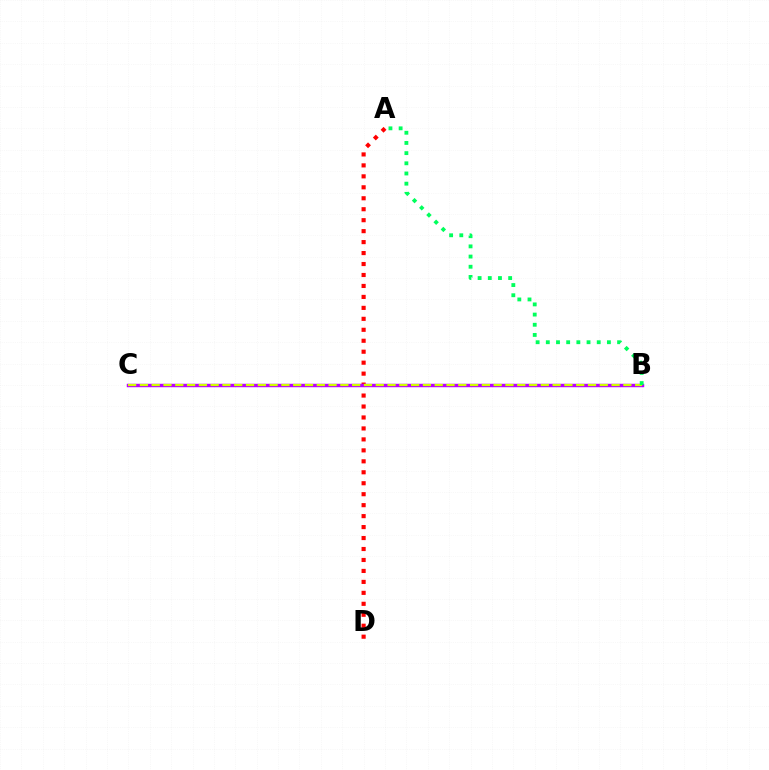{('A', 'D'): [{'color': '#ff0000', 'line_style': 'dotted', 'thickness': 2.98}], ('B', 'C'): [{'color': '#0074ff', 'line_style': 'dotted', 'thickness': 2.02}, {'color': '#b900ff', 'line_style': 'solid', 'thickness': 2.48}, {'color': '#d1ff00', 'line_style': 'dashed', 'thickness': 1.6}], ('A', 'B'): [{'color': '#00ff5c', 'line_style': 'dotted', 'thickness': 2.77}]}